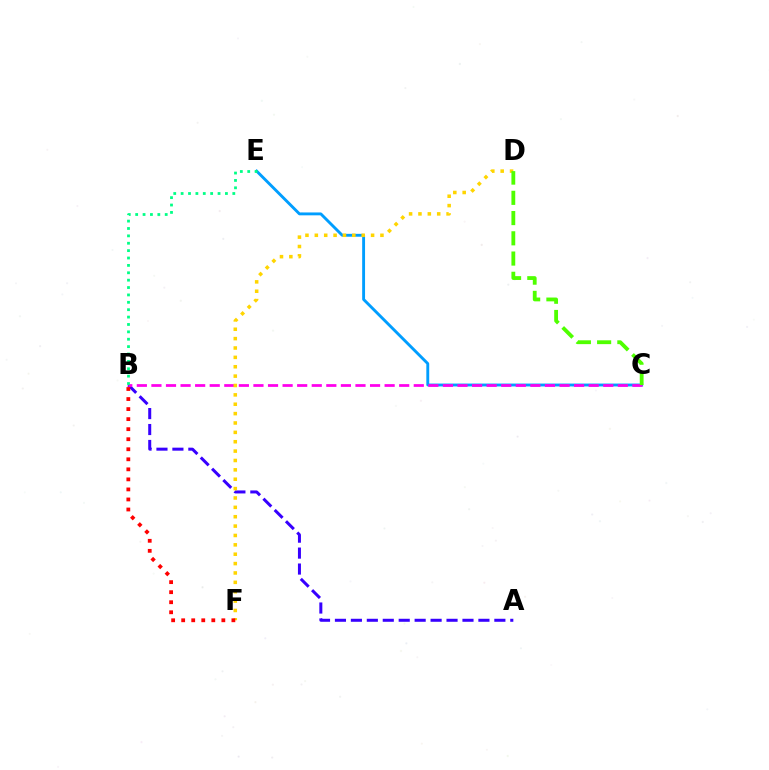{('A', 'B'): [{'color': '#3700ff', 'line_style': 'dashed', 'thickness': 2.17}], ('C', 'E'): [{'color': '#009eff', 'line_style': 'solid', 'thickness': 2.07}], ('B', 'C'): [{'color': '#ff00ed', 'line_style': 'dashed', 'thickness': 1.98}], ('D', 'F'): [{'color': '#ffd500', 'line_style': 'dotted', 'thickness': 2.55}], ('C', 'D'): [{'color': '#4fff00', 'line_style': 'dashed', 'thickness': 2.75}], ('B', 'F'): [{'color': '#ff0000', 'line_style': 'dotted', 'thickness': 2.73}], ('B', 'E'): [{'color': '#00ff86', 'line_style': 'dotted', 'thickness': 2.01}]}